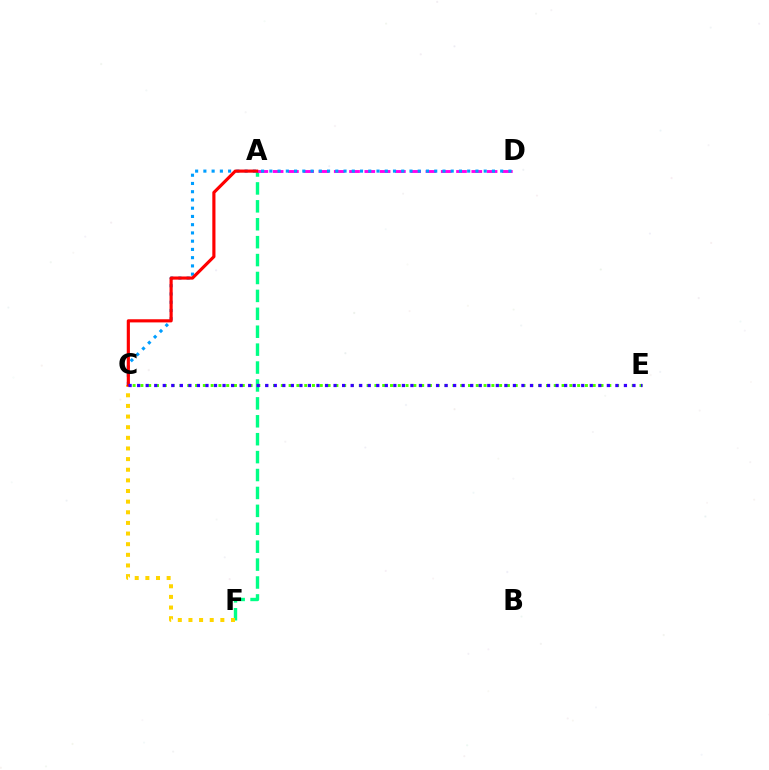{('A', 'F'): [{'color': '#00ff86', 'line_style': 'dashed', 'thickness': 2.43}], ('A', 'D'): [{'color': '#ff00ed', 'line_style': 'dashed', 'thickness': 2.08}], ('C', 'F'): [{'color': '#ffd500', 'line_style': 'dotted', 'thickness': 2.89}], ('C', 'D'): [{'color': '#009eff', 'line_style': 'dotted', 'thickness': 2.24}], ('A', 'C'): [{'color': '#ff0000', 'line_style': 'solid', 'thickness': 2.27}], ('C', 'E'): [{'color': '#4fff00', 'line_style': 'dotted', 'thickness': 2.12}, {'color': '#3700ff', 'line_style': 'dotted', 'thickness': 2.32}]}